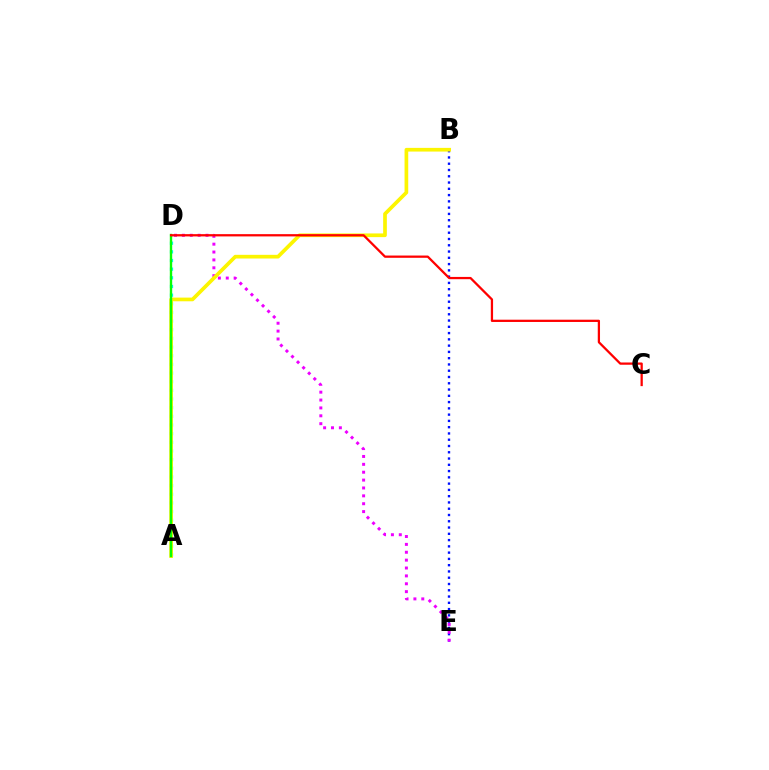{('B', 'E'): [{'color': '#0010ff', 'line_style': 'dotted', 'thickness': 1.7}], ('A', 'D'): [{'color': '#00fff6', 'line_style': 'dotted', 'thickness': 2.35}, {'color': '#08ff00', 'line_style': 'solid', 'thickness': 1.71}], ('D', 'E'): [{'color': '#ee00ff', 'line_style': 'dotted', 'thickness': 2.14}], ('A', 'B'): [{'color': '#fcf500', 'line_style': 'solid', 'thickness': 2.65}], ('C', 'D'): [{'color': '#ff0000', 'line_style': 'solid', 'thickness': 1.63}]}